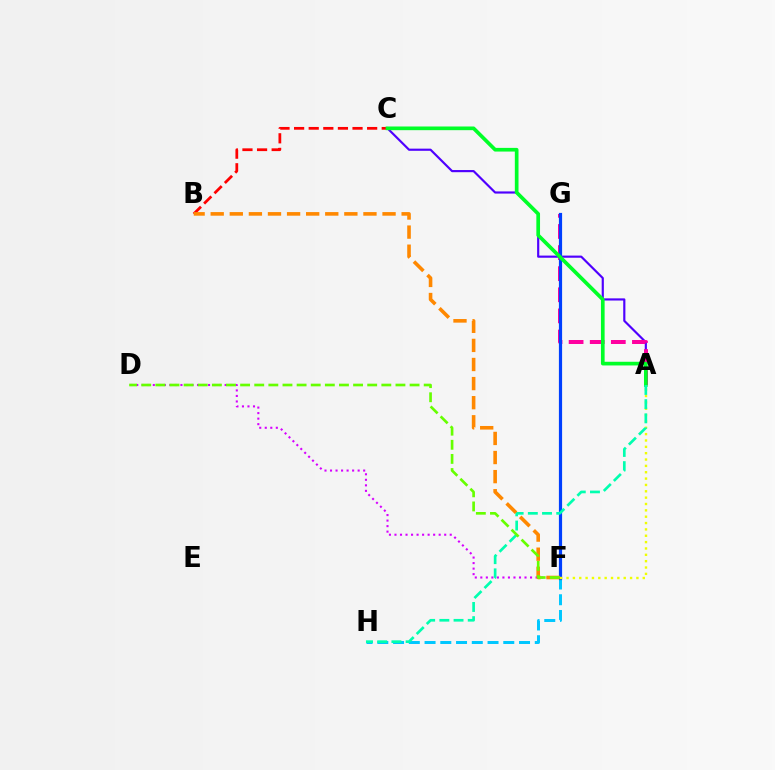{('D', 'F'): [{'color': '#d600ff', 'line_style': 'dotted', 'thickness': 1.5}, {'color': '#66ff00', 'line_style': 'dashed', 'thickness': 1.92}], ('A', 'C'): [{'color': '#4f00ff', 'line_style': 'solid', 'thickness': 1.56}, {'color': '#00ff27', 'line_style': 'solid', 'thickness': 2.65}], ('B', 'C'): [{'color': '#ff0000', 'line_style': 'dashed', 'thickness': 1.98}], ('A', 'G'): [{'color': '#ff00a0', 'line_style': 'dashed', 'thickness': 2.87}], ('F', 'H'): [{'color': '#00c7ff', 'line_style': 'dashed', 'thickness': 2.14}], ('F', 'G'): [{'color': '#003fff', 'line_style': 'solid', 'thickness': 2.3}], ('A', 'F'): [{'color': '#eeff00', 'line_style': 'dotted', 'thickness': 1.73}], ('A', 'H'): [{'color': '#00ffaf', 'line_style': 'dashed', 'thickness': 1.93}], ('B', 'F'): [{'color': '#ff8800', 'line_style': 'dashed', 'thickness': 2.59}]}